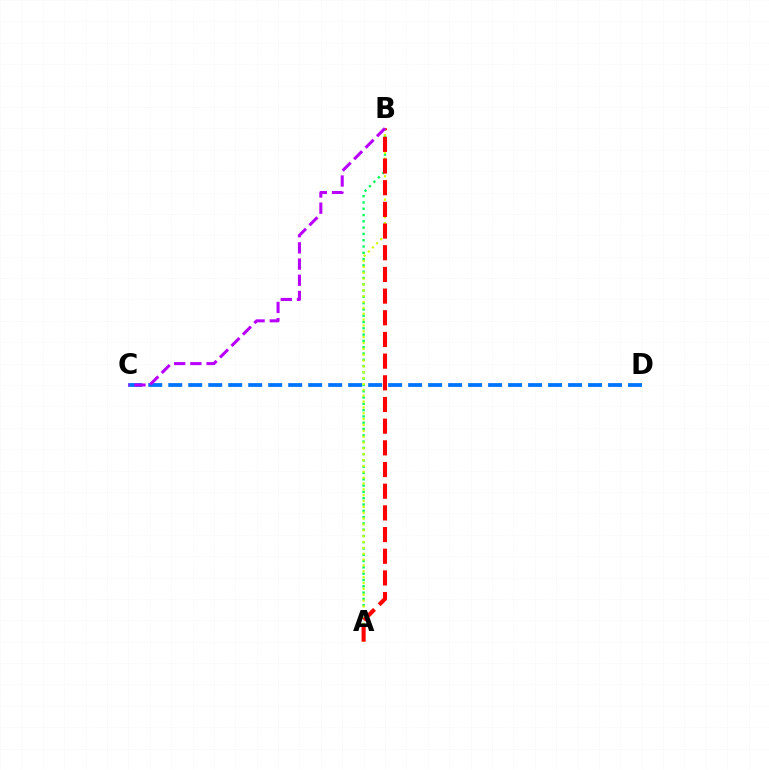{('C', 'D'): [{'color': '#0074ff', 'line_style': 'dashed', 'thickness': 2.72}], ('A', 'B'): [{'color': '#00ff5c', 'line_style': 'dotted', 'thickness': 1.71}, {'color': '#d1ff00', 'line_style': 'dotted', 'thickness': 1.59}, {'color': '#ff0000', 'line_style': 'dashed', 'thickness': 2.95}], ('B', 'C'): [{'color': '#b900ff', 'line_style': 'dashed', 'thickness': 2.2}]}